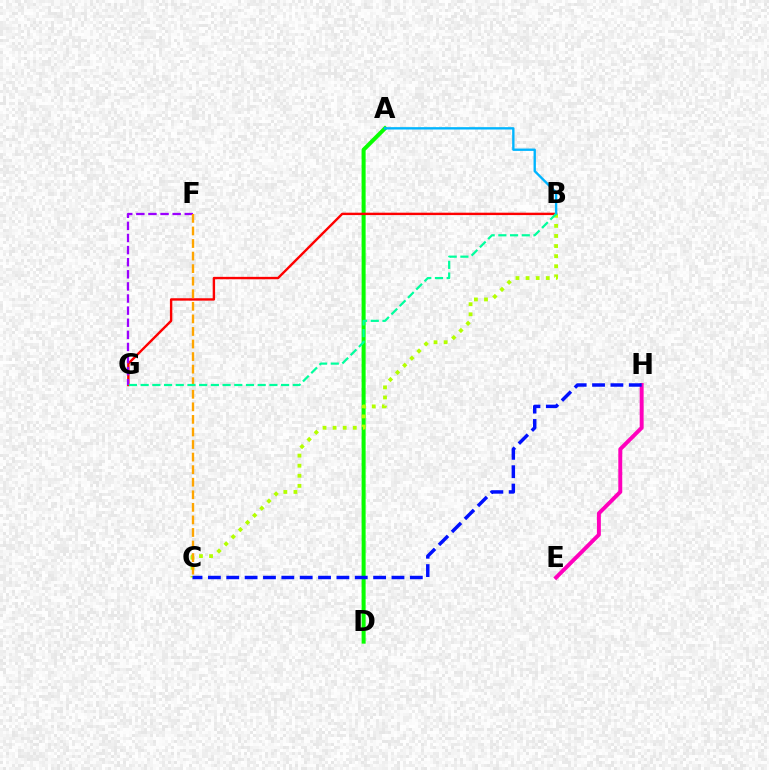{('E', 'H'): [{'color': '#ff00bd', 'line_style': 'solid', 'thickness': 2.84}], ('A', 'D'): [{'color': '#08ff00', 'line_style': 'solid', 'thickness': 2.89}], ('B', 'G'): [{'color': '#ff0000', 'line_style': 'solid', 'thickness': 1.73}, {'color': '#00ff9d', 'line_style': 'dashed', 'thickness': 1.59}], ('B', 'C'): [{'color': '#b3ff00', 'line_style': 'dotted', 'thickness': 2.74}], ('F', 'G'): [{'color': '#9b00ff', 'line_style': 'dashed', 'thickness': 1.64}], ('C', 'H'): [{'color': '#0010ff', 'line_style': 'dashed', 'thickness': 2.49}], ('A', 'B'): [{'color': '#00b5ff', 'line_style': 'solid', 'thickness': 1.7}], ('C', 'F'): [{'color': '#ffa500', 'line_style': 'dashed', 'thickness': 1.71}]}